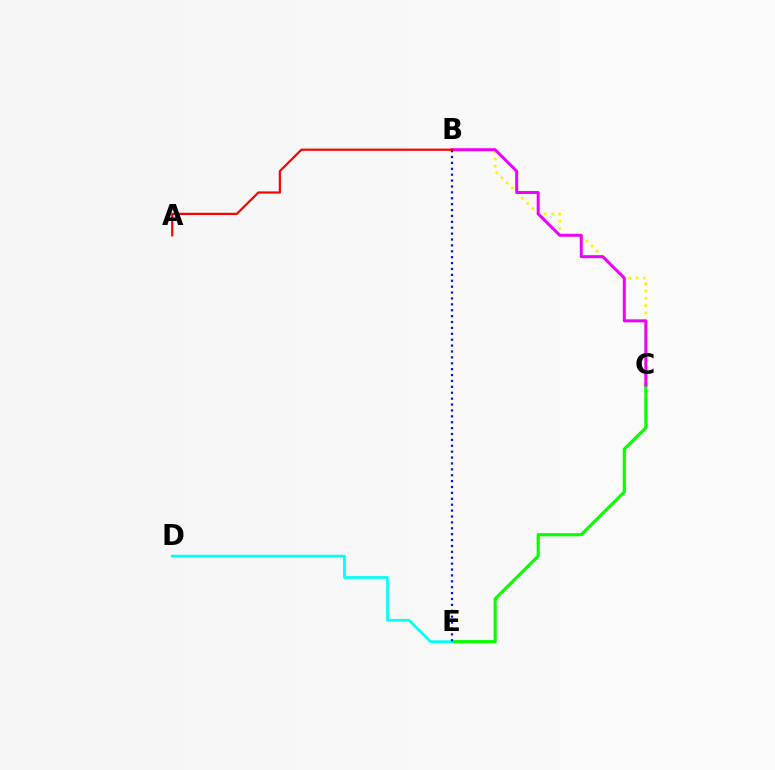{('C', 'E'): [{'color': '#08ff00', 'line_style': 'solid', 'thickness': 2.28}], ('B', 'C'): [{'color': '#fcf500', 'line_style': 'dotted', 'thickness': 1.97}, {'color': '#ee00ff', 'line_style': 'solid', 'thickness': 2.15}], ('D', 'E'): [{'color': '#00fff6', 'line_style': 'solid', 'thickness': 1.95}], ('B', 'E'): [{'color': '#0010ff', 'line_style': 'dotted', 'thickness': 1.6}], ('A', 'B'): [{'color': '#ff0000', 'line_style': 'solid', 'thickness': 1.59}]}